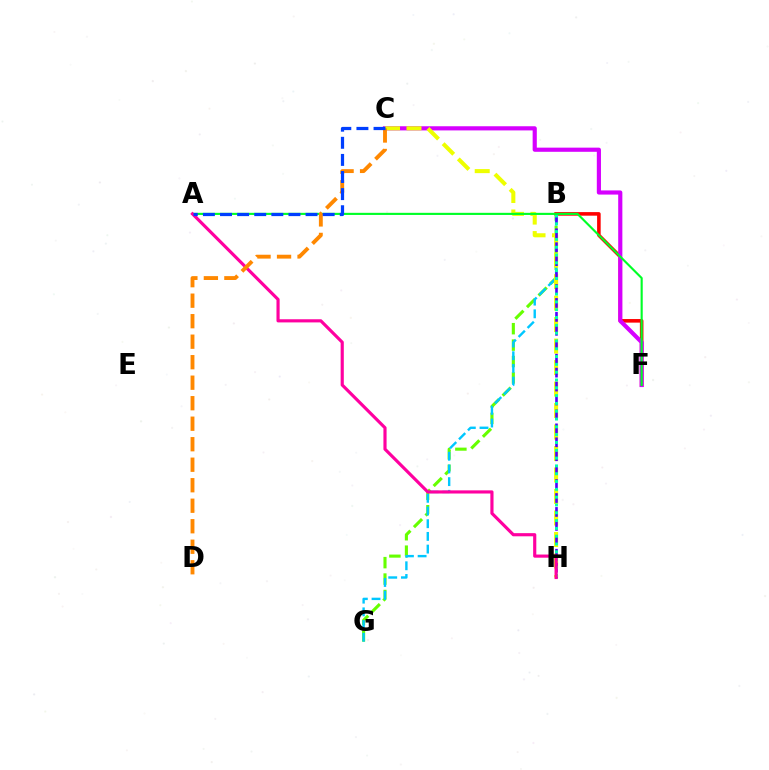{('B', 'F'): [{'color': '#ff0000', 'line_style': 'solid', 'thickness': 2.57}], ('C', 'F'): [{'color': '#d600ff', 'line_style': 'solid', 'thickness': 2.99}], ('B', 'G'): [{'color': '#66ff00', 'line_style': 'dashed', 'thickness': 2.23}, {'color': '#00c7ff', 'line_style': 'dashed', 'thickness': 1.72}], ('C', 'H'): [{'color': '#eeff00', 'line_style': 'dashed', 'thickness': 2.92}], ('B', 'H'): [{'color': '#4f00ff', 'line_style': 'dashed', 'thickness': 1.89}, {'color': '#00ffaf', 'line_style': 'dotted', 'thickness': 2.12}], ('A', 'F'): [{'color': '#00ff27', 'line_style': 'solid', 'thickness': 1.53}], ('A', 'H'): [{'color': '#ff00a0', 'line_style': 'solid', 'thickness': 2.27}], ('C', 'D'): [{'color': '#ff8800', 'line_style': 'dashed', 'thickness': 2.79}], ('A', 'C'): [{'color': '#003fff', 'line_style': 'dashed', 'thickness': 2.32}]}